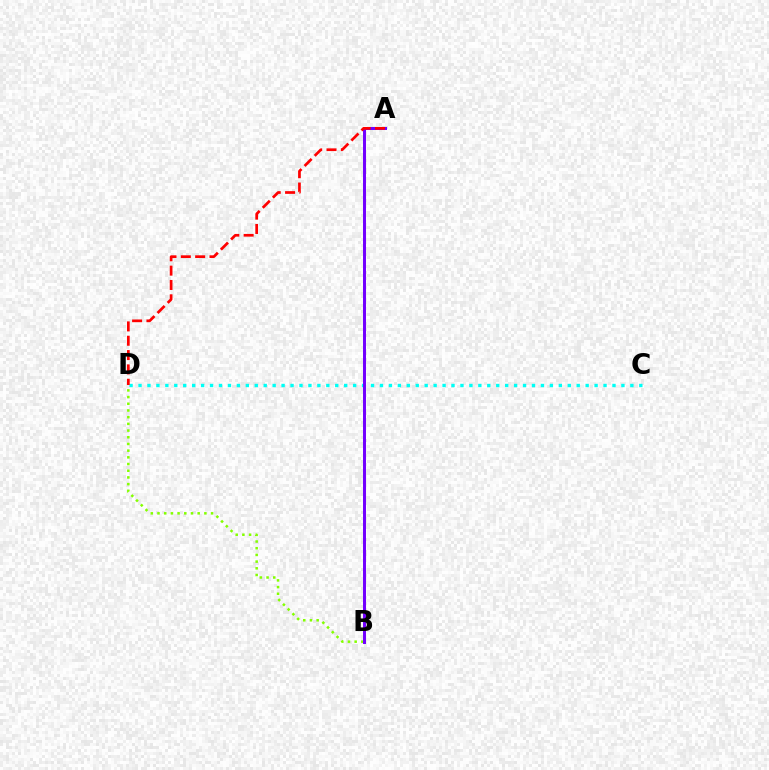{('B', 'D'): [{'color': '#84ff00', 'line_style': 'dotted', 'thickness': 1.82}], ('C', 'D'): [{'color': '#00fff6', 'line_style': 'dotted', 'thickness': 2.43}], ('A', 'B'): [{'color': '#7200ff', 'line_style': 'solid', 'thickness': 2.14}], ('A', 'D'): [{'color': '#ff0000', 'line_style': 'dashed', 'thickness': 1.95}]}